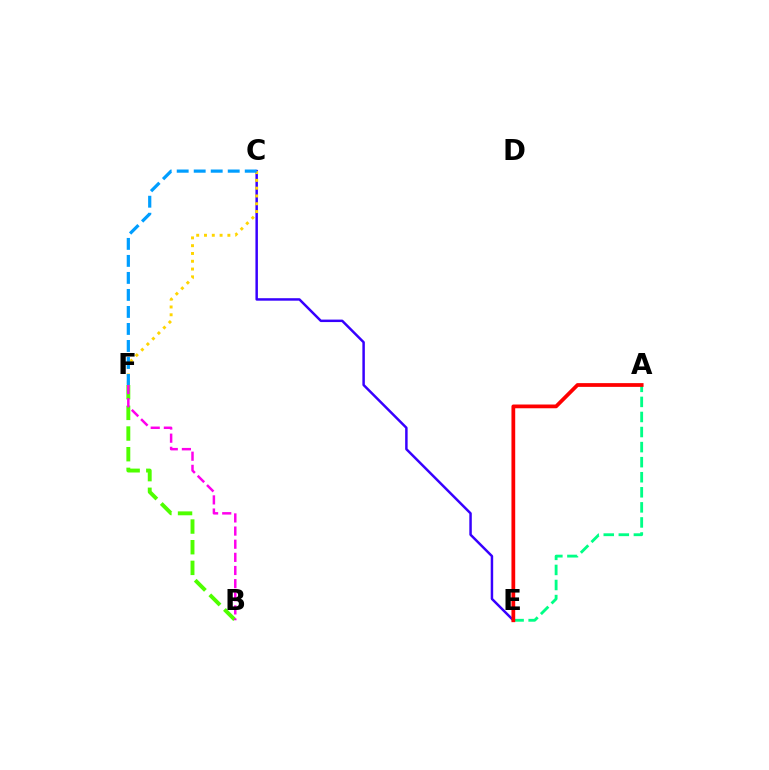{('C', 'E'): [{'color': '#3700ff', 'line_style': 'solid', 'thickness': 1.78}], ('A', 'E'): [{'color': '#00ff86', 'line_style': 'dashed', 'thickness': 2.05}, {'color': '#ff0000', 'line_style': 'solid', 'thickness': 2.7}], ('B', 'F'): [{'color': '#4fff00', 'line_style': 'dashed', 'thickness': 2.81}, {'color': '#ff00ed', 'line_style': 'dashed', 'thickness': 1.78}], ('C', 'F'): [{'color': '#ffd500', 'line_style': 'dotted', 'thickness': 2.12}, {'color': '#009eff', 'line_style': 'dashed', 'thickness': 2.31}]}